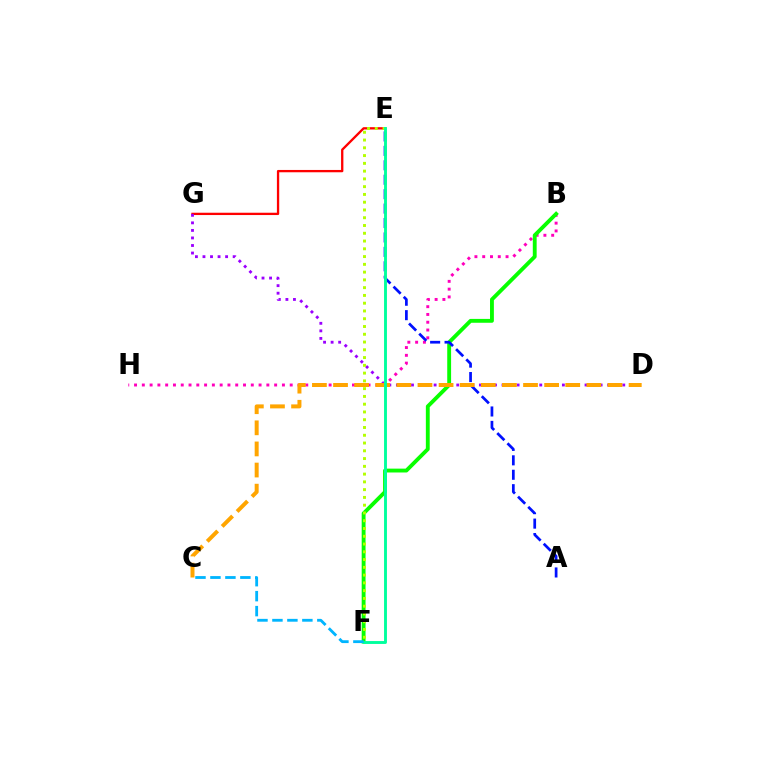{('B', 'H'): [{'color': '#ff00bd', 'line_style': 'dotted', 'thickness': 2.11}], ('B', 'F'): [{'color': '#08ff00', 'line_style': 'solid', 'thickness': 2.78}], ('A', 'E'): [{'color': '#0010ff', 'line_style': 'dashed', 'thickness': 1.96}], ('E', 'G'): [{'color': '#ff0000', 'line_style': 'solid', 'thickness': 1.67}], ('D', 'G'): [{'color': '#9b00ff', 'line_style': 'dotted', 'thickness': 2.05}], ('C', 'D'): [{'color': '#ffa500', 'line_style': 'dashed', 'thickness': 2.87}], ('E', 'F'): [{'color': '#b3ff00', 'line_style': 'dotted', 'thickness': 2.11}, {'color': '#00ff9d', 'line_style': 'solid', 'thickness': 2.08}], ('C', 'F'): [{'color': '#00b5ff', 'line_style': 'dashed', 'thickness': 2.03}]}